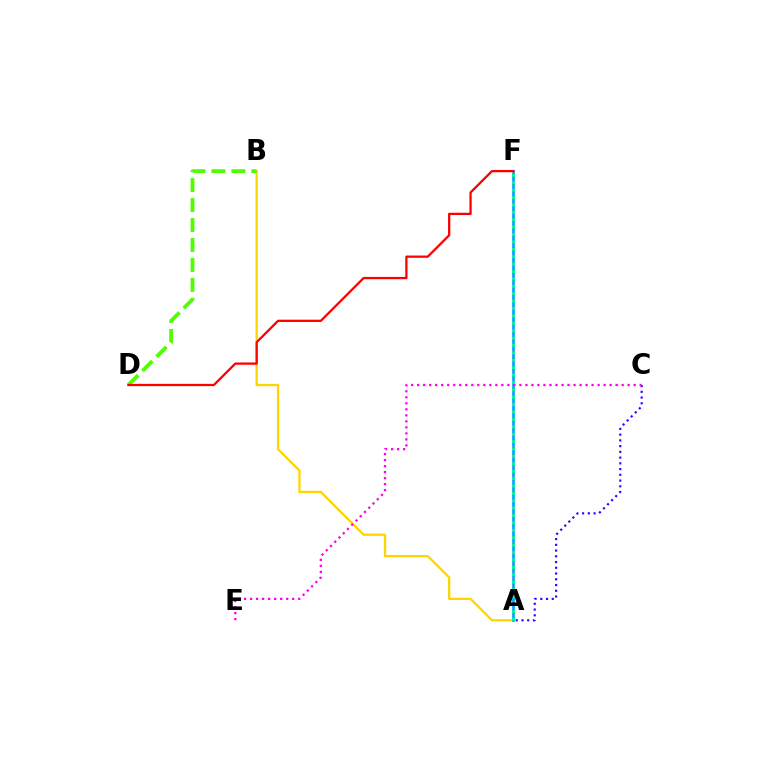{('A', 'B'): [{'color': '#ffd500', 'line_style': 'solid', 'thickness': 1.64}], ('A', 'F'): [{'color': '#009eff', 'line_style': 'solid', 'thickness': 1.88}, {'color': '#00ff86', 'line_style': 'dotted', 'thickness': 2.01}], ('A', 'C'): [{'color': '#3700ff', 'line_style': 'dotted', 'thickness': 1.56}], ('B', 'D'): [{'color': '#4fff00', 'line_style': 'dashed', 'thickness': 2.71}], ('C', 'E'): [{'color': '#ff00ed', 'line_style': 'dotted', 'thickness': 1.63}], ('D', 'F'): [{'color': '#ff0000', 'line_style': 'solid', 'thickness': 1.64}]}